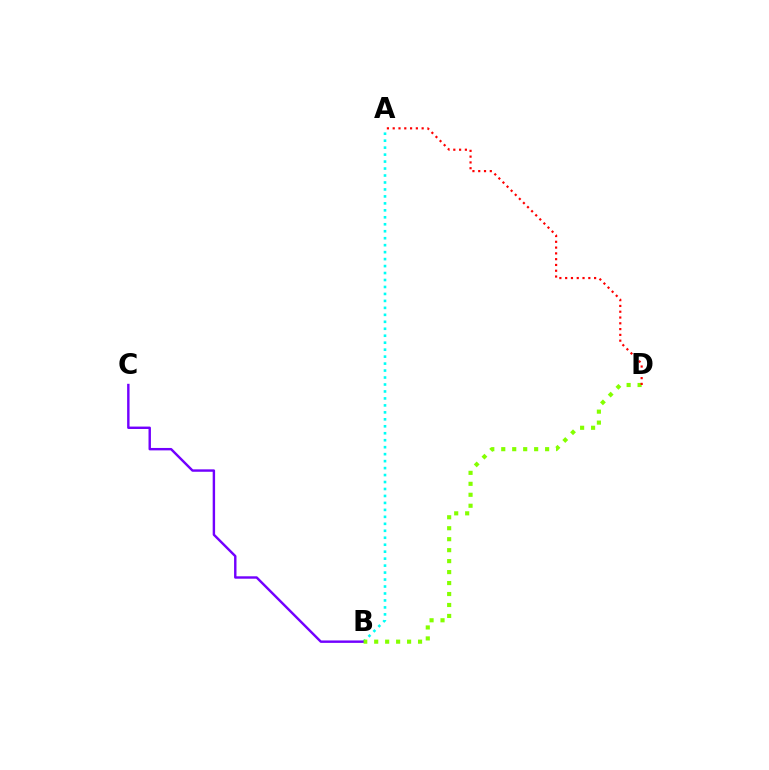{('A', 'B'): [{'color': '#00fff6', 'line_style': 'dotted', 'thickness': 1.89}], ('B', 'C'): [{'color': '#7200ff', 'line_style': 'solid', 'thickness': 1.74}], ('B', 'D'): [{'color': '#84ff00', 'line_style': 'dotted', 'thickness': 2.98}], ('A', 'D'): [{'color': '#ff0000', 'line_style': 'dotted', 'thickness': 1.57}]}